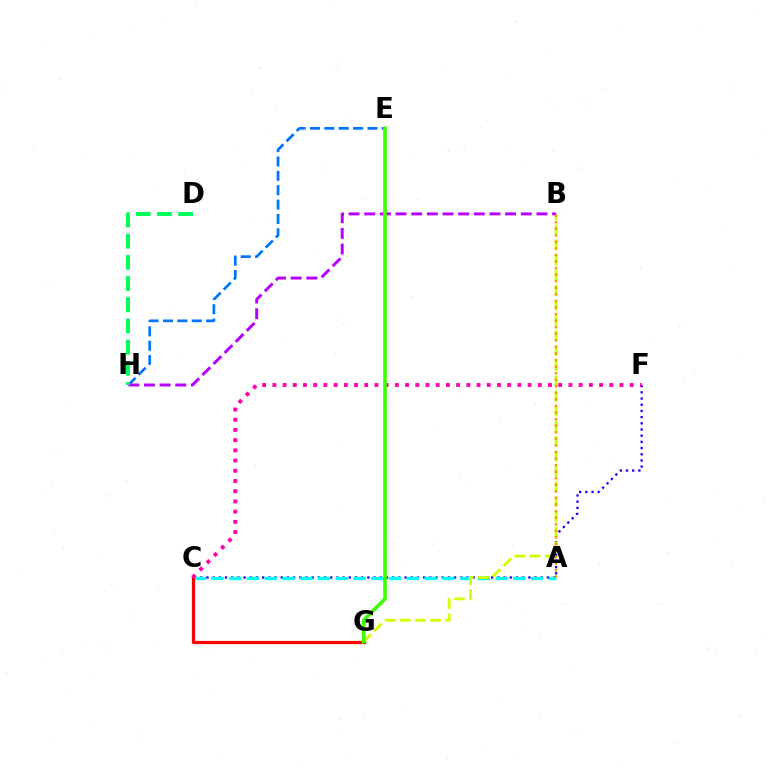{('C', 'F'): [{'color': '#2500ff', 'line_style': 'dotted', 'thickness': 1.68}, {'color': '#ff00ac', 'line_style': 'dotted', 'thickness': 2.77}], ('A', 'C'): [{'color': '#00fff6', 'line_style': 'dashed', 'thickness': 2.41}], ('E', 'H'): [{'color': '#0074ff', 'line_style': 'dashed', 'thickness': 1.95}], ('C', 'G'): [{'color': '#ff0000', 'line_style': 'solid', 'thickness': 2.31}], ('B', 'G'): [{'color': '#d1ff00', 'line_style': 'dashed', 'thickness': 2.05}], ('B', 'H'): [{'color': '#b900ff', 'line_style': 'dashed', 'thickness': 2.13}], ('A', 'B'): [{'color': '#ff9400', 'line_style': 'dotted', 'thickness': 1.78}], ('D', 'H'): [{'color': '#00ff5c', 'line_style': 'dashed', 'thickness': 2.88}], ('E', 'G'): [{'color': '#3dff00', 'line_style': 'solid', 'thickness': 2.63}]}